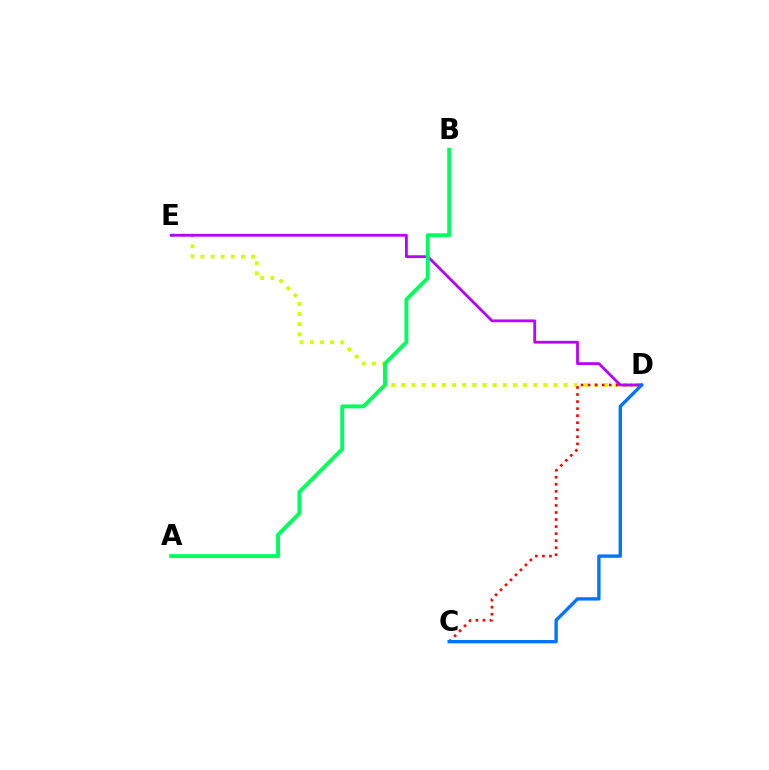{('D', 'E'): [{'color': '#d1ff00', 'line_style': 'dotted', 'thickness': 2.76}, {'color': '#b900ff', 'line_style': 'solid', 'thickness': 2.01}], ('C', 'D'): [{'color': '#ff0000', 'line_style': 'dotted', 'thickness': 1.91}, {'color': '#0074ff', 'line_style': 'solid', 'thickness': 2.41}], ('A', 'B'): [{'color': '#00ff5c', 'line_style': 'solid', 'thickness': 2.81}]}